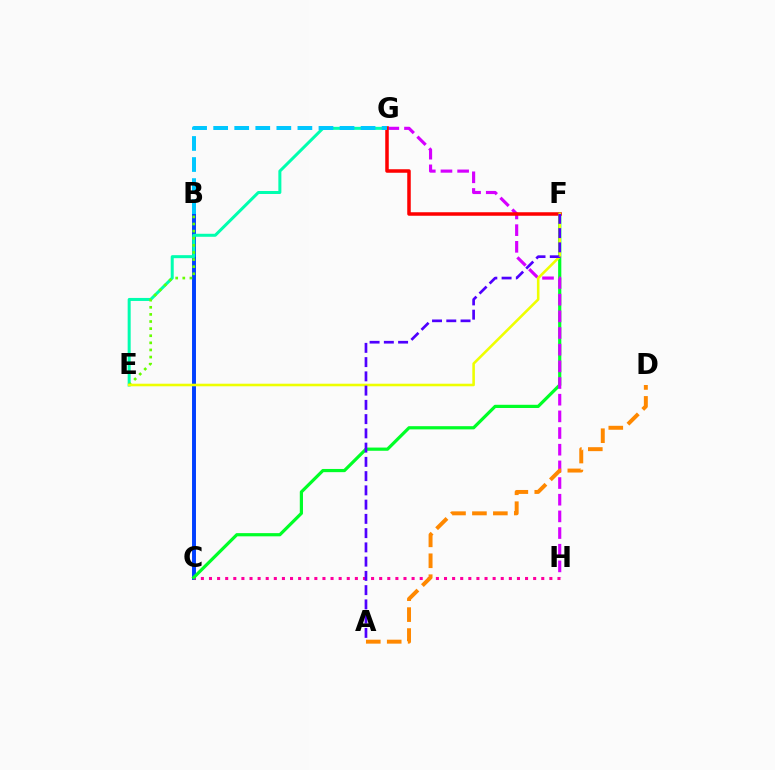{('B', 'C'): [{'color': '#003fff', 'line_style': 'solid', 'thickness': 2.83}], ('C', 'H'): [{'color': '#ff00a0', 'line_style': 'dotted', 'thickness': 2.2}], ('C', 'F'): [{'color': '#00ff27', 'line_style': 'solid', 'thickness': 2.3}], ('G', 'H'): [{'color': '#d600ff', 'line_style': 'dashed', 'thickness': 2.26}], ('E', 'G'): [{'color': '#00ffaf', 'line_style': 'solid', 'thickness': 2.17}], ('A', 'D'): [{'color': '#ff8800', 'line_style': 'dashed', 'thickness': 2.84}], ('F', 'G'): [{'color': '#ff0000', 'line_style': 'solid', 'thickness': 2.53}], ('B', 'E'): [{'color': '#66ff00', 'line_style': 'dotted', 'thickness': 1.93}], ('B', 'G'): [{'color': '#00c7ff', 'line_style': 'dashed', 'thickness': 2.86}], ('E', 'F'): [{'color': '#eeff00', 'line_style': 'solid', 'thickness': 1.85}], ('A', 'F'): [{'color': '#4f00ff', 'line_style': 'dashed', 'thickness': 1.94}]}